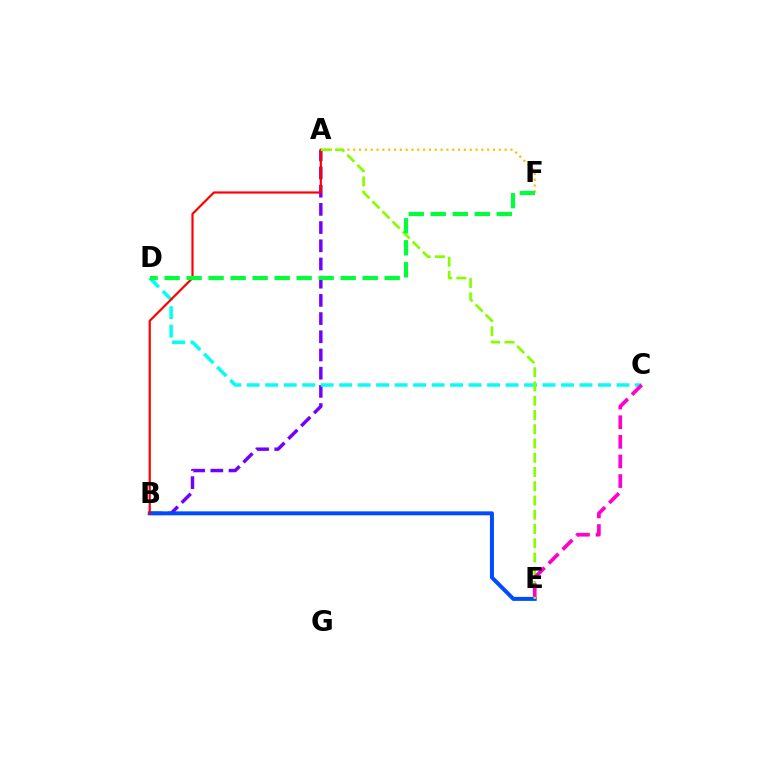{('A', 'F'): [{'color': '#ffbd00', 'line_style': 'dotted', 'thickness': 1.58}], ('A', 'B'): [{'color': '#7200ff', 'line_style': 'dashed', 'thickness': 2.47}, {'color': '#ff0000', 'line_style': 'solid', 'thickness': 1.58}], ('C', 'D'): [{'color': '#00fff6', 'line_style': 'dashed', 'thickness': 2.51}], ('B', 'E'): [{'color': '#004bff', 'line_style': 'solid', 'thickness': 2.86}], ('A', 'E'): [{'color': '#84ff00', 'line_style': 'dashed', 'thickness': 1.94}], ('C', 'E'): [{'color': '#ff00cf', 'line_style': 'dashed', 'thickness': 2.66}], ('D', 'F'): [{'color': '#00ff39', 'line_style': 'dashed', 'thickness': 2.99}]}